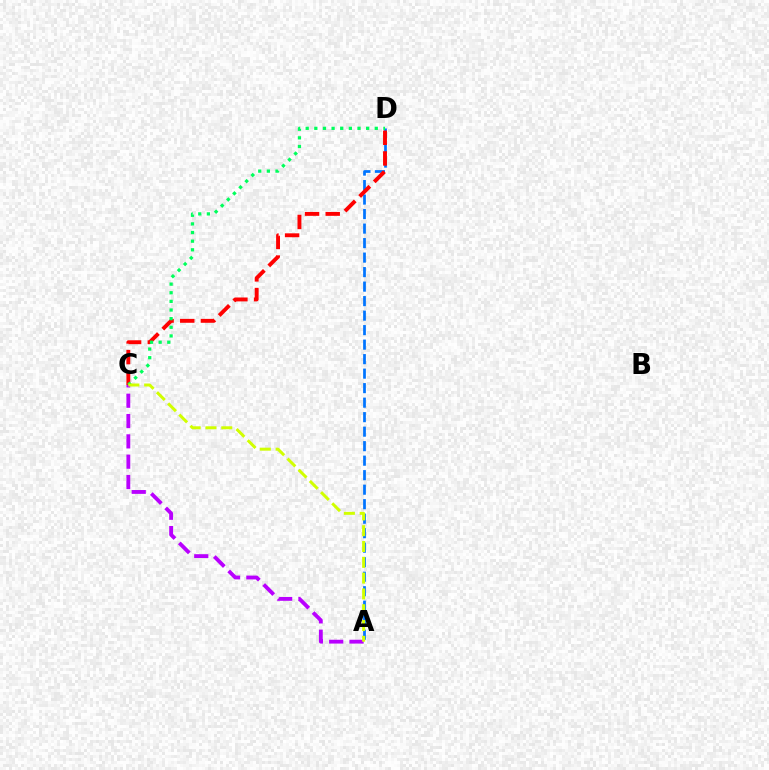{('A', 'D'): [{'color': '#0074ff', 'line_style': 'dashed', 'thickness': 1.97}], ('C', 'D'): [{'color': '#ff0000', 'line_style': 'dashed', 'thickness': 2.81}, {'color': '#00ff5c', 'line_style': 'dotted', 'thickness': 2.35}], ('A', 'C'): [{'color': '#b900ff', 'line_style': 'dashed', 'thickness': 2.76}, {'color': '#d1ff00', 'line_style': 'dashed', 'thickness': 2.15}]}